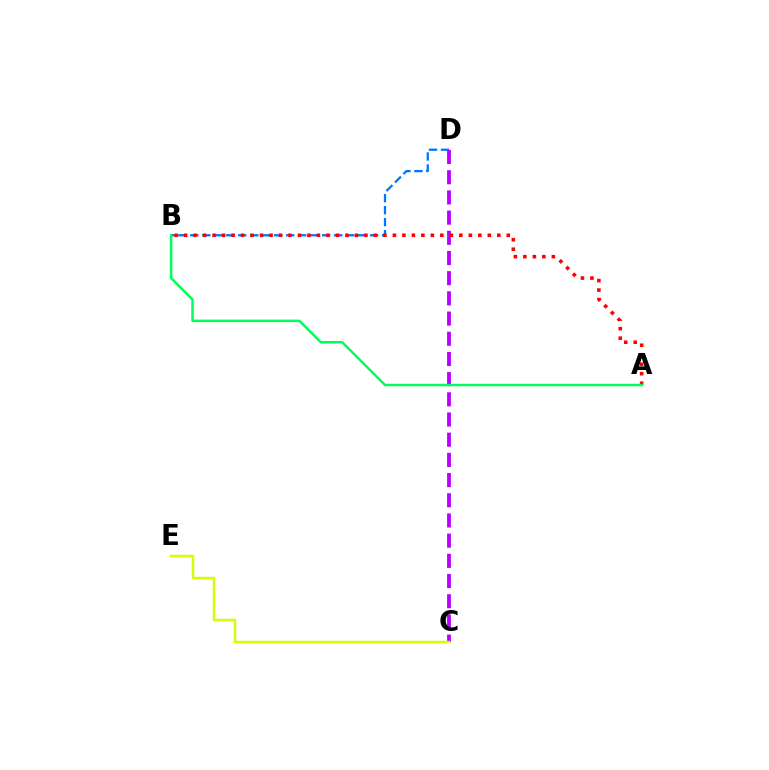{('B', 'D'): [{'color': '#0074ff', 'line_style': 'dashed', 'thickness': 1.63}], ('C', 'D'): [{'color': '#b900ff', 'line_style': 'dashed', 'thickness': 2.74}], ('A', 'B'): [{'color': '#ff0000', 'line_style': 'dotted', 'thickness': 2.58}, {'color': '#00ff5c', 'line_style': 'solid', 'thickness': 1.77}], ('C', 'E'): [{'color': '#d1ff00', 'line_style': 'solid', 'thickness': 1.75}]}